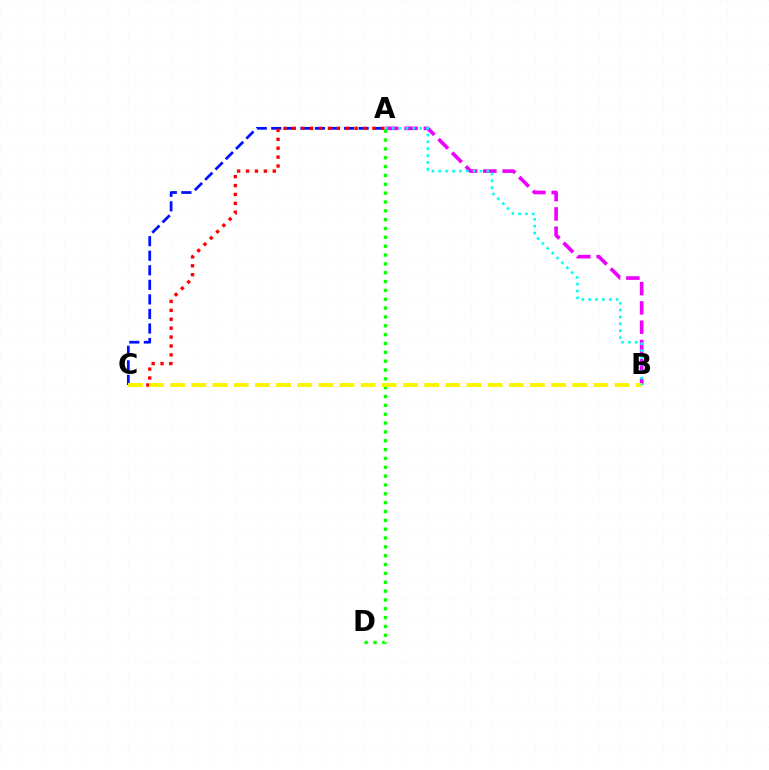{('A', 'C'): [{'color': '#0010ff', 'line_style': 'dashed', 'thickness': 1.98}, {'color': '#ff0000', 'line_style': 'dotted', 'thickness': 2.42}], ('A', 'B'): [{'color': '#ee00ff', 'line_style': 'dashed', 'thickness': 2.62}, {'color': '#00fff6', 'line_style': 'dotted', 'thickness': 1.87}], ('A', 'D'): [{'color': '#08ff00', 'line_style': 'dotted', 'thickness': 2.4}], ('B', 'C'): [{'color': '#fcf500', 'line_style': 'dashed', 'thickness': 2.87}]}